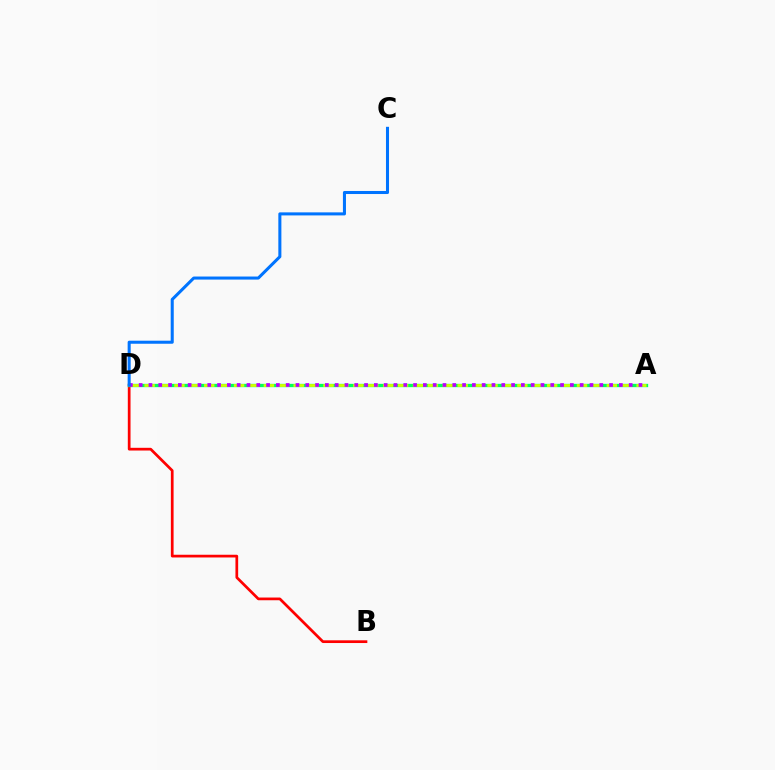{('B', 'D'): [{'color': '#ff0000', 'line_style': 'solid', 'thickness': 1.96}], ('A', 'D'): [{'color': '#00ff5c', 'line_style': 'solid', 'thickness': 2.38}, {'color': '#d1ff00', 'line_style': 'dashed', 'thickness': 2.03}, {'color': '#b900ff', 'line_style': 'dotted', 'thickness': 2.66}], ('C', 'D'): [{'color': '#0074ff', 'line_style': 'solid', 'thickness': 2.19}]}